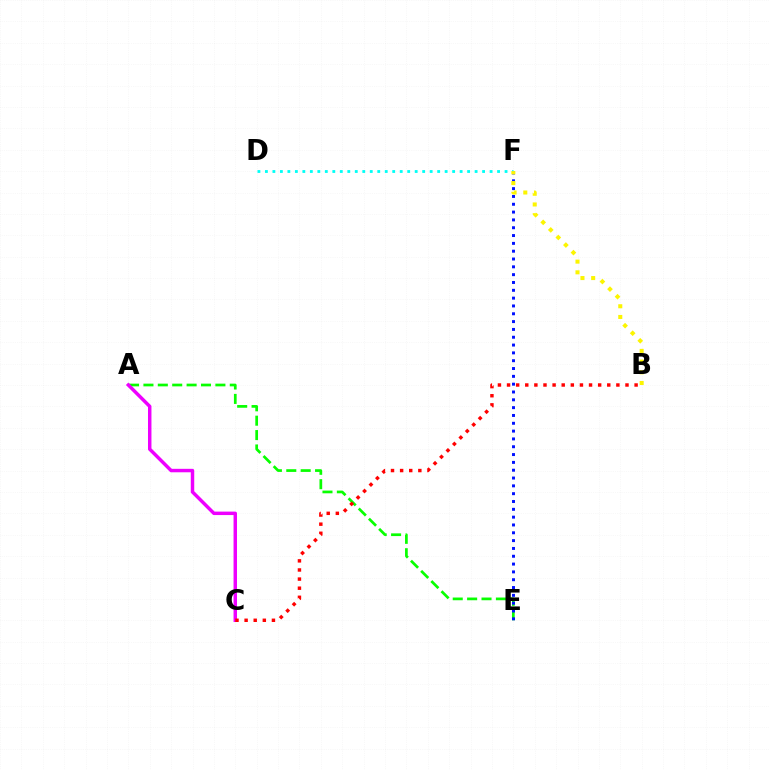{('A', 'E'): [{'color': '#08ff00', 'line_style': 'dashed', 'thickness': 1.96}], ('E', 'F'): [{'color': '#0010ff', 'line_style': 'dotted', 'thickness': 2.13}], ('D', 'F'): [{'color': '#00fff6', 'line_style': 'dotted', 'thickness': 2.03}], ('B', 'F'): [{'color': '#fcf500', 'line_style': 'dotted', 'thickness': 2.91}], ('A', 'C'): [{'color': '#ee00ff', 'line_style': 'solid', 'thickness': 2.49}], ('B', 'C'): [{'color': '#ff0000', 'line_style': 'dotted', 'thickness': 2.48}]}